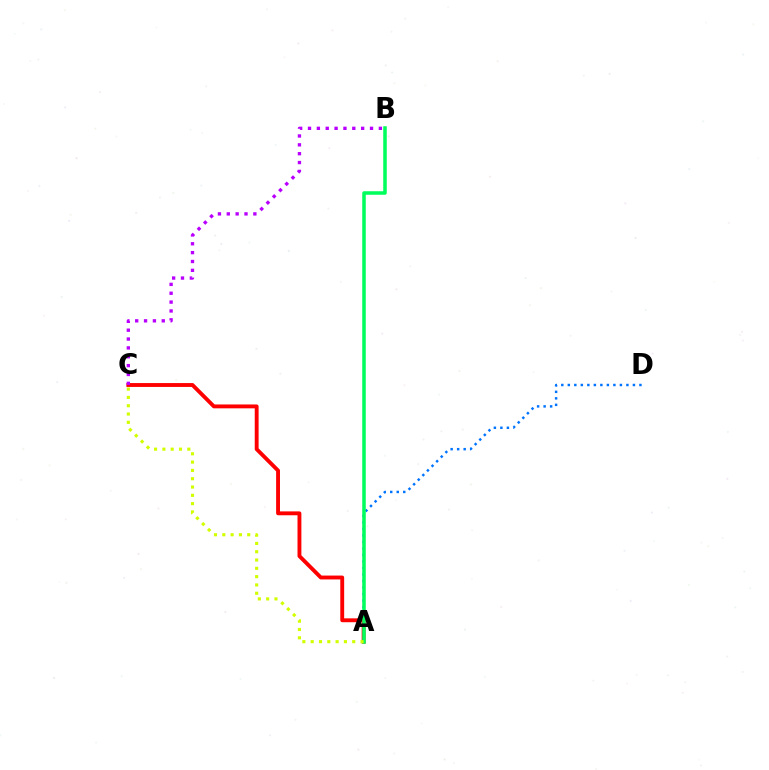{('A', 'D'): [{'color': '#0074ff', 'line_style': 'dotted', 'thickness': 1.77}], ('A', 'C'): [{'color': '#ff0000', 'line_style': 'solid', 'thickness': 2.79}, {'color': '#d1ff00', 'line_style': 'dotted', 'thickness': 2.26}], ('A', 'B'): [{'color': '#00ff5c', 'line_style': 'solid', 'thickness': 2.54}], ('B', 'C'): [{'color': '#b900ff', 'line_style': 'dotted', 'thickness': 2.41}]}